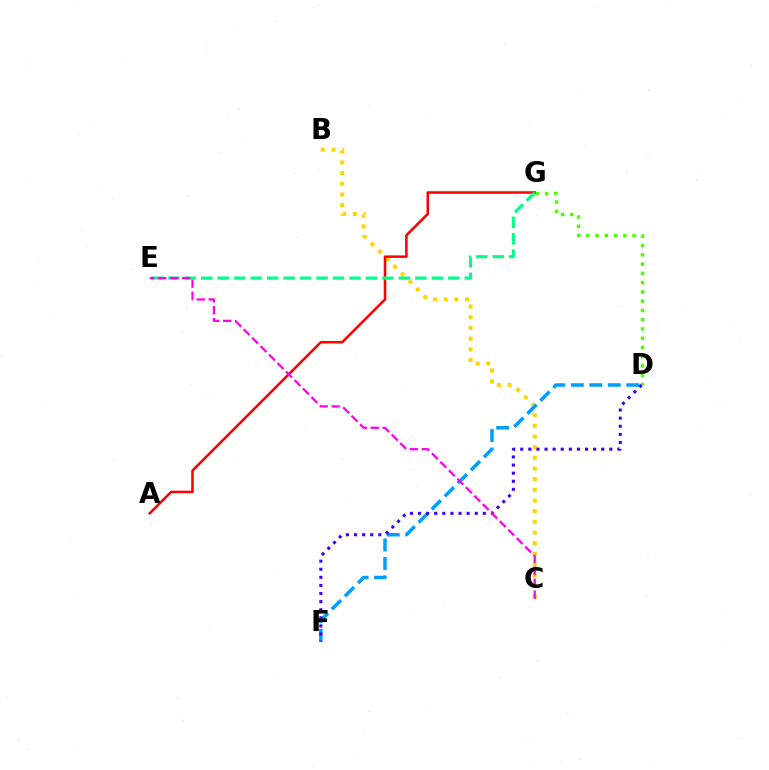{('B', 'C'): [{'color': '#ffd500', 'line_style': 'dotted', 'thickness': 2.9}], ('D', 'G'): [{'color': '#4fff00', 'line_style': 'dotted', 'thickness': 2.52}], ('A', 'G'): [{'color': '#ff0000', 'line_style': 'solid', 'thickness': 1.83}], ('E', 'G'): [{'color': '#00ff86', 'line_style': 'dashed', 'thickness': 2.24}], ('D', 'F'): [{'color': '#009eff', 'line_style': 'dashed', 'thickness': 2.51}, {'color': '#3700ff', 'line_style': 'dotted', 'thickness': 2.2}], ('C', 'E'): [{'color': '#ff00ed', 'line_style': 'dashed', 'thickness': 1.63}]}